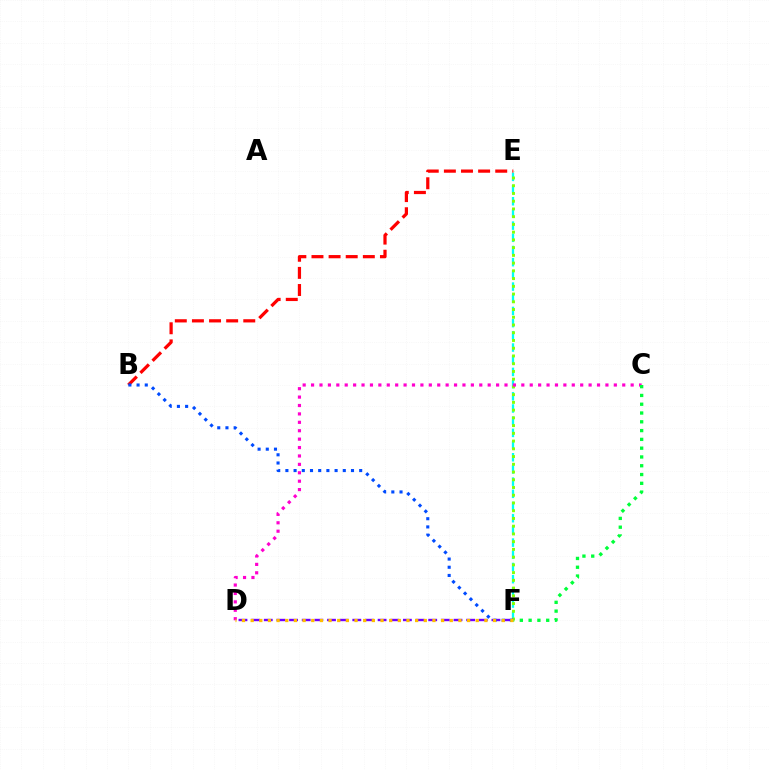{('E', 'F'): [{'color': '#00fff6', 'line_style': 'dashed', 'thickness': 1.66}, {'color': '#84ff00', 'line_style': 'dotted', 'thickness': 2.1}], ('C', 'D'): [{'color': '#ff00cf', 'line_style': 'dotted', 'thickness': 2.28}], ('D', 'F'): [{'color': '#7200ff', 'line_style': 'dashed', 'thickness': 1.72}, {'color': '#ffbd00', 'line_style': 'dotted', 'thickness': 2.35}], ('B', 'E'): [{'color': '#ff0000', 'line_style': 'dashed', 'thickness': 2.33}], ('C', 'F'): [{'color': '#00ff39', 'line_style': 'dotted', 'thickness': 2.39}], ('B', 'F'): [{'color': '#004bff', 'line_style': 'dotted', 'thickness': 2.23}]}